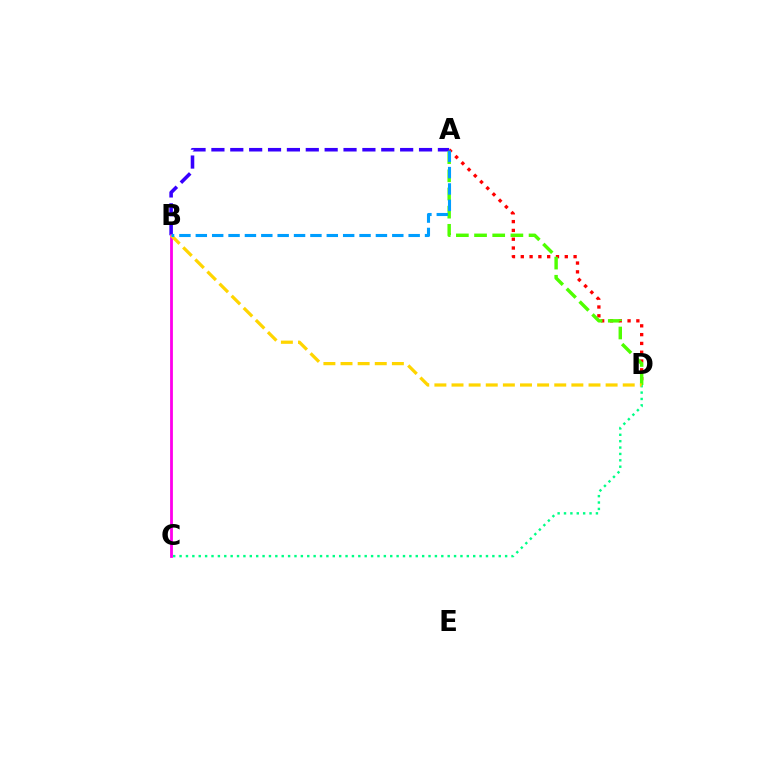{('A', 'B'): [{'color': '#3700ff', 'line_style': 'dashed', 'thickness': 2.56}, {'color': '#009eff', 'line_style': 'dashed', 'thickness': 2.22}], ('A', 'D'): [{'color': '#ff0000', 'line_style': 'dotted', 'thickness': 2.39}, {'color': '#4fff00', 'line_style': 'dashed', 'thickness': 2.47}], ('B', 'C'): [{'color': '#ff00ed', 'line_style': 'solid', 'thickness': 2.02}], ('C', 'D'): [{'color': '#00ff86', 'line_style': 'dotted', 'thickness': 1.73}], ('B', 'D'): [{'color': '#ffd500', 'line_style': 'dashed', 'thickness': 2.33}]}